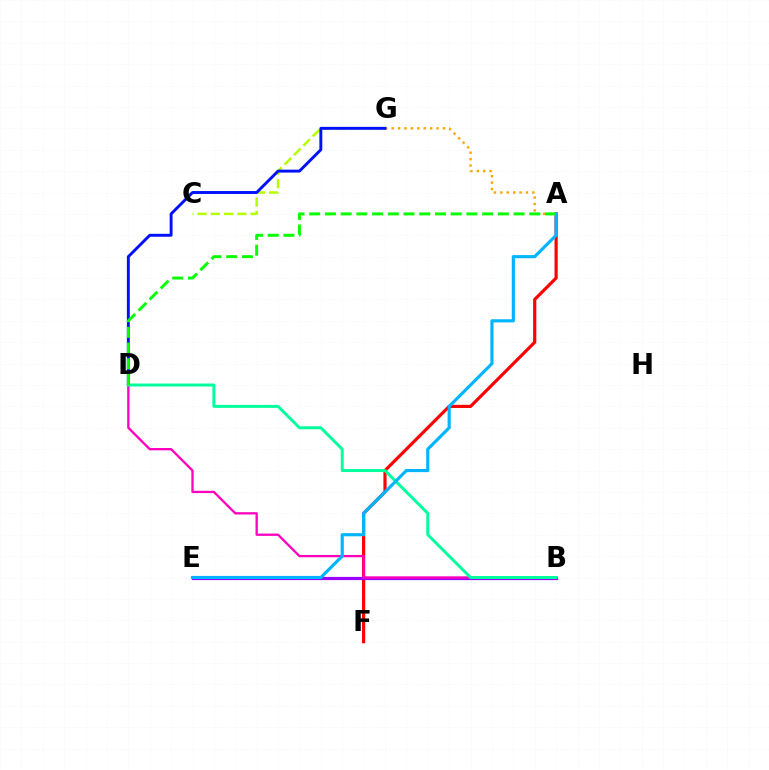{('C', 'G'): [{'color': '#b3ff00', 'line_style': 'dashed', 'thickness': 1.8}], ('A', 'F'): [{'color': '#ff0000', 'line_style': 'solid', 'thickness': 2.28}], ('A', 'G'): [{'color': '#ffa500', 'line_style': 'dotted', 'thickness': 1.74}], ('D', 'G'): [{'color': '#0010ff', 'line_style': 'solid', 'thickness': 2.1}], ('B', 'E'): [{'color': '#9b00ff', 'line_style': 'solid', 'thickness': 2.3}], ('B', 'D'): [{'color': '#ff00bd', 'line_style': 'solid', 'thickness': 1.67}, {'color': '#00ff9d', 'line_style': 'solid', 'thickness': 2.13}], ('A', 'E'): [{'color': '#00b5ff', 'line_style': 'solid', 'thickness': 2.27}], ('A', 'D'): [{'color': '#08ff00', 'line_style': 'dashed', 'thickness': 2.14}]}